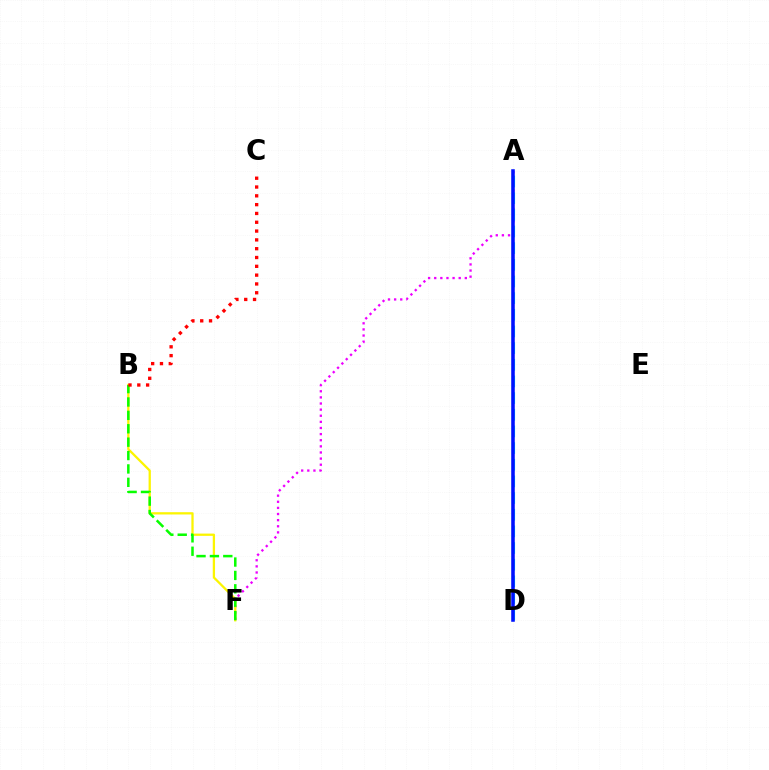{('A', 'F'): [{'color': '#ee00ff', 'line_style': 'dotted', 'thickness': 1.66}], ('B', 'F'): [{'color': '#fcf500', 'line_style': 'solid', 'thickness': 1.64}, {'color': '#08ff00', 'line_style': 'dashed', 'thickness': 1.82}], ('A', 'D'): [{'color': '#00fff6', 'line_style': 'dashed', 'thickness': 2.26}, {'color': '#0010ff', 'line_style': 'solid', 'thickness': 2.55}], ('B', 'C'): [{'color': '#ff0000', 'line_style': 'dotted', 'thickness': 2.39}]}